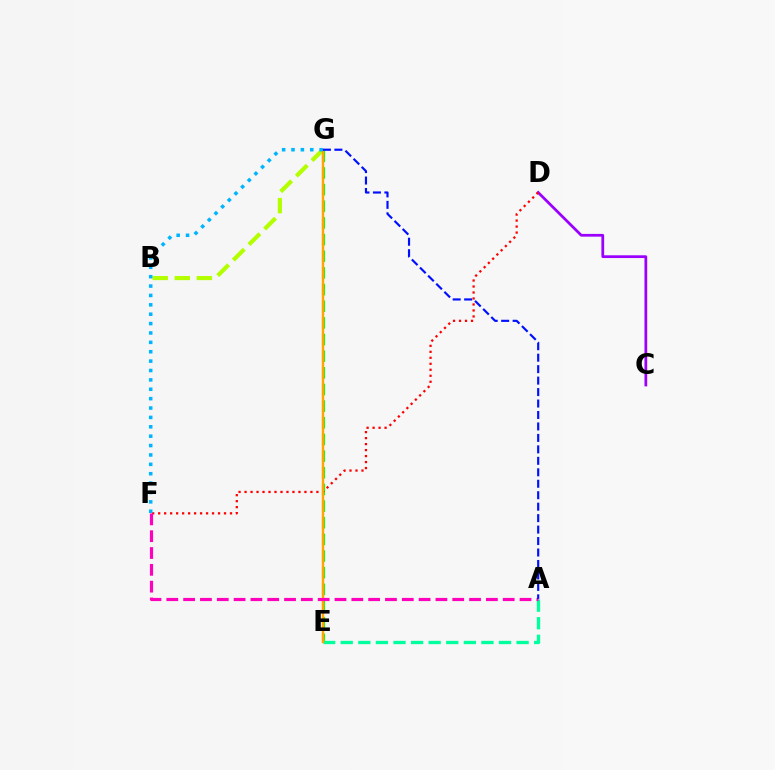{('C', 'D'): [{'color': '#9b00ff', 'line_style': 'solid', 'thickness': 1.98}], ('E', 'G'): [{'color': '#08ff00', 'line_style': 'dashed', 'thickness': 2.26}, {'color': '#ffa500', 'line_style': 'solid', 'thickness': 1.73}], ('B', 'G'): [{'color': '#b3ff00', 'line_style': 'dashed', 'thickness': 2.99}], ('D', 'F'): [{'color': '#ff0000', 'line_style': 'dotted', 'thickness': 1.63}], ('A', 'E'): [{'color': '#00ff9d', 'line_style': 'dashed', 'thickness': 2.39}], ('A', 'F'): [{'color': '#ff00bd', 'line_style': 'dashed', 'thickness': 2.29}], ('F', 'G'): [{'color': '#00b5ff', 'line_style': 'dotted', 'thickness': 2.55}], ('A', 'G'): [{'color': '#0010ff', 'line_style': 'dashed', 'thickness': 1.56}]}